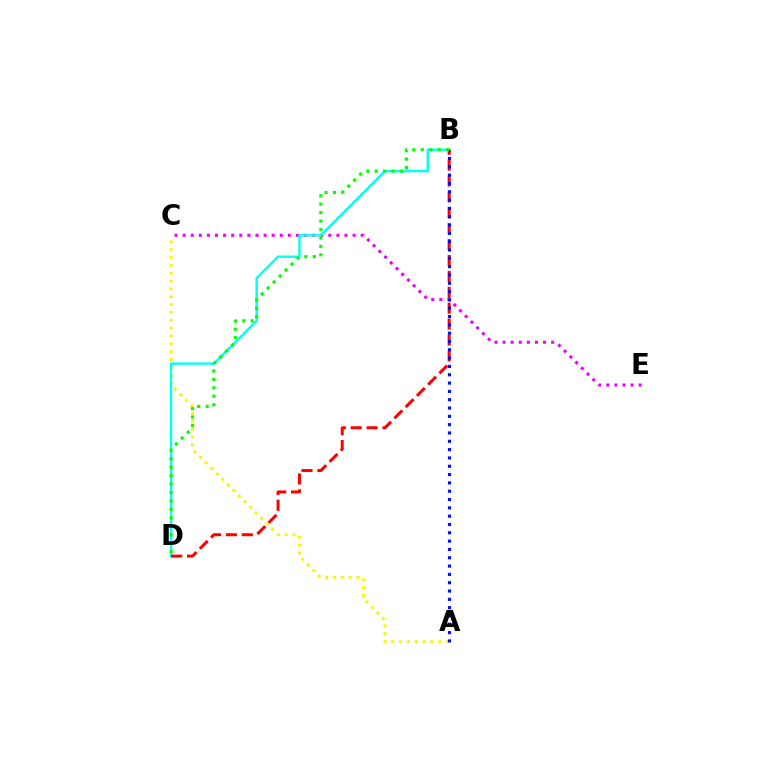{('A', 'C'): [{'color': '#fcf500', 'line_style': 'dotted', 'thickness': 2.13}], ('C', 'E'): [{'color': '#ee00ff', 'line_style': 'dotted', 'thickness': 2.2}], ('B', 'D'): [{'color': '#00fff6', 'line_style': 'solid', 'thickness': 1.7}, {'color': '#ff0000', 'line_style': 'dashed', 'thickness': 2.16}, {'color': '#08ff00', 'line_style': 'dotted', 'thickness': 2.29}], ('A', 'B'): [{'color': '#0010ff', 'line_style': 'dotted', 'thickness': 2.26}]}